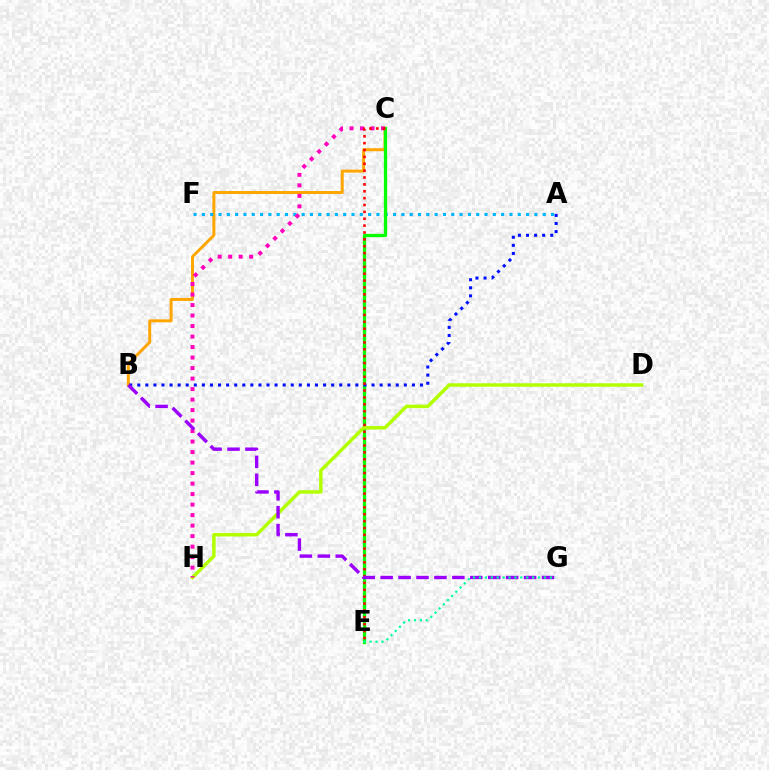{('B', 'C'): [{'color': '#ffa500', 'line_style': 'solid', 'thickness': 2.13}], ('A', 'F'): [{'color': '#00b5ff', 'line_style': 'dotted', 'thickness': 2.26}], ('C', 'E'): [{'color': '#08ff00', 'line_style': 'solid', 'thickness': 2.36}, {'color': '#ff0000', 'line_style': 'dotted', 'thickness': 1.87}], ('D', 'H'): [{'color': '#b3ff00', 'line_style': 'solid', 'thickness': 2.5}], ('C', 'H'): [{'color': '#ff00bd', 'line_style': 'dotted', 'thickness': 2.85}], ('A', 'B'): [{'color': '#0010ff', 'line_style': 'dotted', 'thickness': 2.19}], ('B', 'G'): [{'color': '#9b00ff', 'line_style': 'dashed', 'thickness': 2.44}], ('E', 'G'): [{'color': '#00ff9d', 'line_style': 'dotted', 'thickness': 1.61}]}